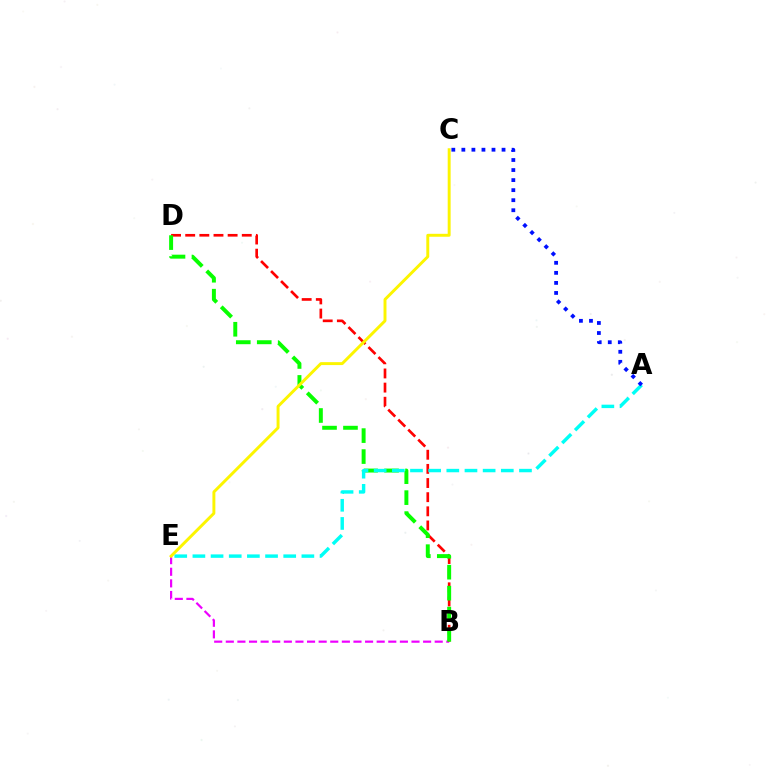{('B', 'E'): [{'color': '#ee00ff', 'line_style': 'dashed', 'thickness': 1.58}], ('B', 'D'): [{'color': '#ff0000', 'line_style': 'dashed', 'thickness': 1.92}, {'color': '#08ff00', 'line_style': 'dashed', 'thickness': 2.85}], ('A', 'E'): [{'color': '#00fff6', 'line_style': 'dashed', 'thickness': 2.47}], ('C', 'E'): [{'color': '#fcf500', 'line_style': 'solid', 'thickness': 2.11}], ('A', 'C'): [{'color': '#0010ff', 'line_style': 'dotted', 'thickness': 2.73}]}